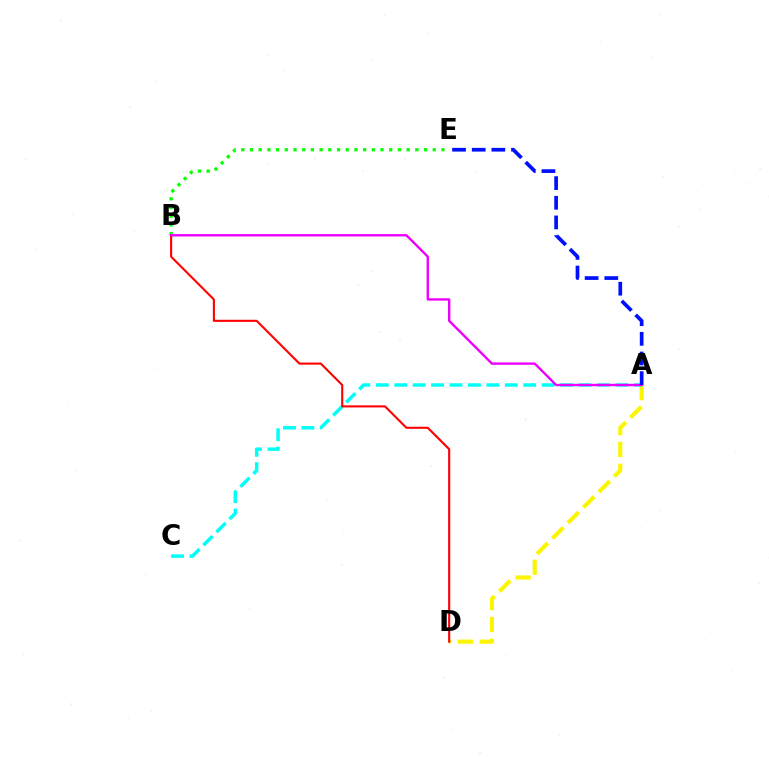{('A', 'D'): [{'color': '#fcf500', 'line_style': 'dashed', 'thickness': 2.97}], ('B', 'E'): [{'color': '#08ff00', 'line_style': 'dotted', 'thickness': 2.36}], ('A', 'C'): [{'color': '#00fff6', 'line_style': 'dashed', 'thickness': 2.5}], ('B', 'D'): [{'color': '#ff0000', 'line_style': 'solid', 'thickness': 1.51}], ('A', 'B'): [{'color': '#ee00ff', 'line_style': 'solid', 'thickness': 1.72}], ('A', 'E'): [{'color': '#0010ff', 'line_style': 'dashed', 'thickness': 2.67}]}